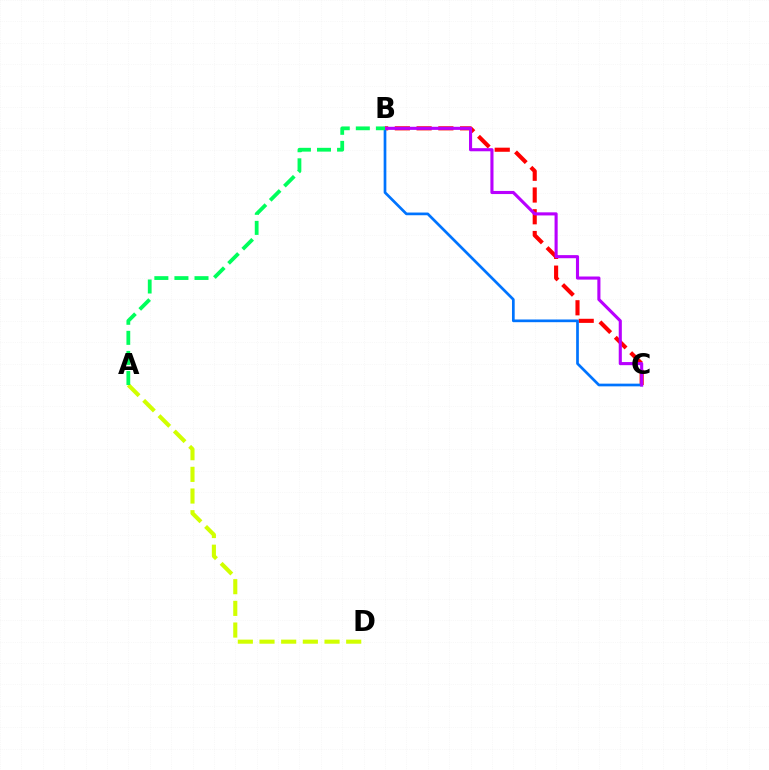{('A', 'D'): [{'color': '#d1ff00', 'line_style': 'dashed', 'thickness': 2.94}], ('B', 'C'): [{'color': '#ff0000', 'line_style': 'dashed', 'thickness': 2.95}, {'color': '#0074ff', 'line_style': 'solid', 'thickness': 1.94}, {'color': '#b900ff', 'line_style': 'solid', 'thickness': 2.24}], ('A', 'B'): [{'color': '#00ff5c', 'line_style': 'dashed', 'thickness': 2.73}]}